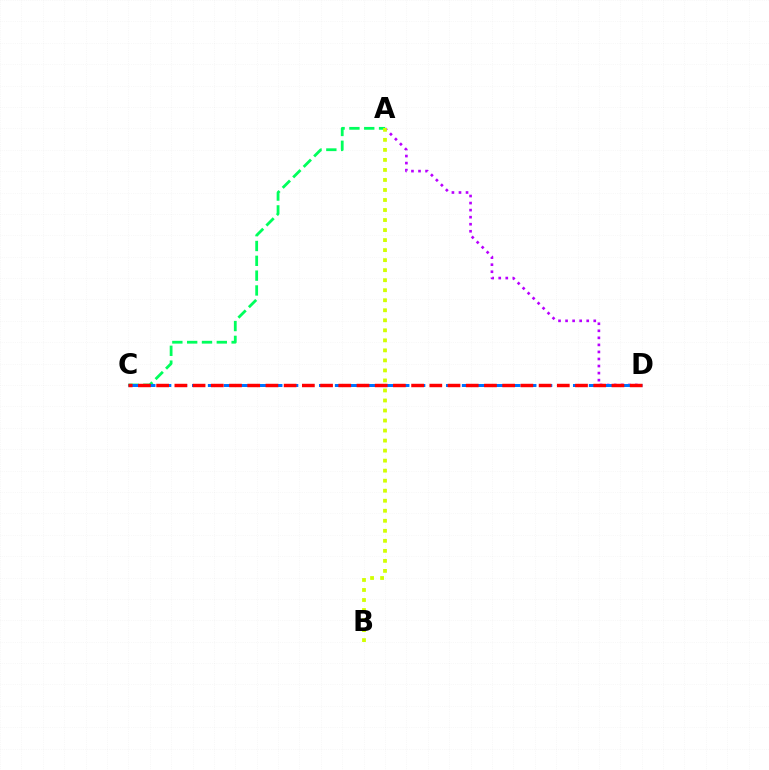{('A', 'C'): [{'color': '#00ff5c', 'line_style': 'dashed', 'thickness': 2.01}], ('A', 'D'): [{'color': '#b900ff', 'line_style': 'dotted', 'thickness': 1.91}], ('C', 'D'): [{'color': '#0074ff', 'line_style': 'dashed', 'thickness': 2.16}, {'color': '#ff0000', 'line_style': 'dashed', 'thickness': 2.47}], ('A', 'B'): [{'color': '#d1ff00', 'line_style': 'dotted', 'thickness': 2.72}]}